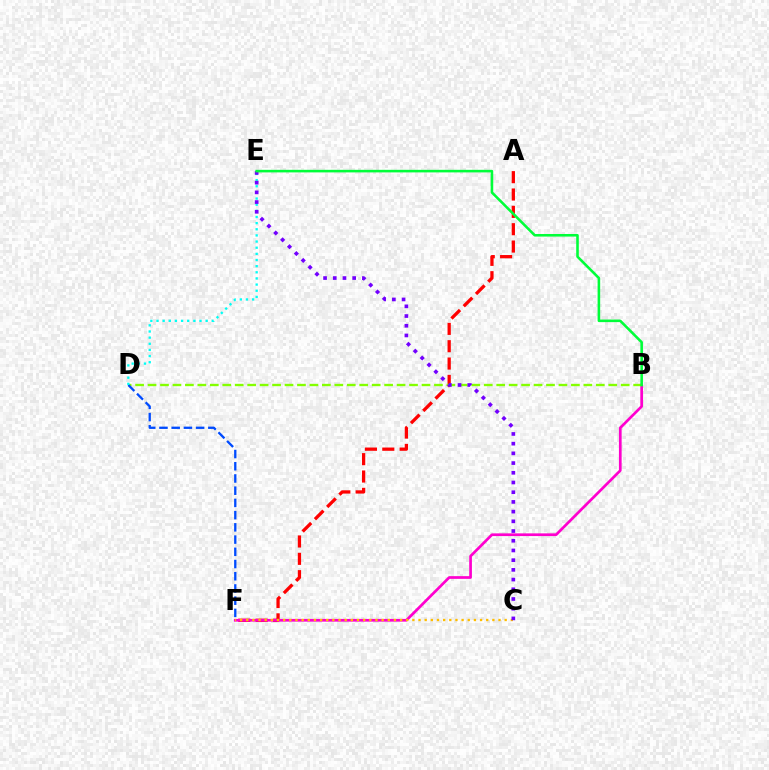{('A', 'F'): [{'color': '#ff0000', 'line_style': 'dashed', 'thickness': 2.36}], ('B', 'F'): [{'color': '#ff00cf', 'line_style': 'solid', 'thickness': 1.95}], ('B', 'D'): [{'color': '#84ff00', 'line_style': 'dashed', 'thickness': 1.69}], ('D', 'F'): [{'color': '#004bff', 'line_style': 'dashed', 'thickness': 1.66}], ('C', 'F'): [{'color': '#ffbd00', 'line_style': 'dotted', 'thickness': 1.67}], ('D', 'E'): [{'color': '#00fff6', 'line_style': 'dotted', 'thickness': 1.67}], ('C', 'E'): [{'color': '#7200ff', 'line_style': 'dotted', 'thickness': 2.64}], ('B', 'E'): [{'color': '#00ff39', 'line_style': 'solid', 'thickness': 1.86}]}